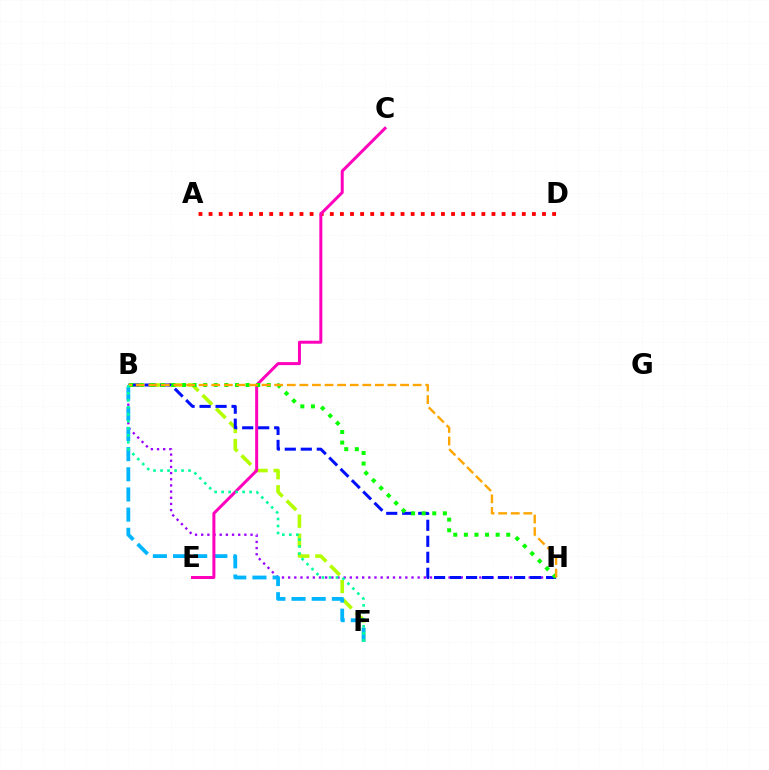{('B', 'H'): [{'color': '#9b00ff', 'line_style': 'dotted', 'thickness': 1.68}, {'color': '#0010ff', 'line_style': 'dashed', 'thickness': 2.17}, {'color': '#08ff00', 'line_style': 'dotted', 'thickness': 2.88}, {'color': '#ffa500', 'line_style': 'dashed', 'thickness': 1.71}], ('B', 'F'): [{'color': '#b3ff00', 'line_style': 'dashed', 'thickness': 2.6}, {'color': '#00b5ff', 'line_style': 'dashed', 'thickness': 2.74}, {'color': '#00ff9d', 'line_style': 'dotted', 'thickness': 1.9}], ('A', 'D'): [{'color': '#ff0000', 'line_style': 'dotted', 'thickness': 2.75}], ('C', 'E'): [{'color': '#ff00bd', 'line_style': 'solid', 'thickness': 2.16}]}